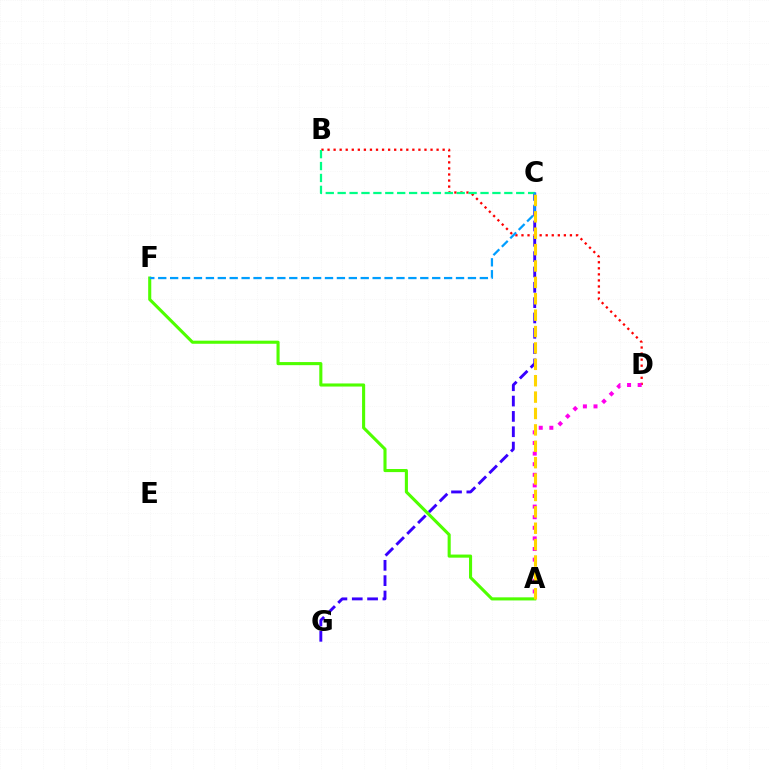{('B', 'D'): [{'color': '#ff0000', 'line_style': 'dotted', 'thickness': 1.65}], ('A', 'D'): [{'color': '#ff00ed', 'line_style': 'dotted', 'thickness': 2.88}], ('C', 'G'): [{'color': '#3700ff', 'line_style': 'dashed', 'thickness': 2.08}], ('B', 'C'): [{'color': '#00ff86', 'line_style': 'dashed', 'thickness': 1.62}], ('A', 'F'): [{'color': '#4fff00', 'line_style': 'solid', 'thickness': 2.23}], ('C', 'F'): [{'color': '#009eff', 'line_style': 'dashed', 'thickness': 1.62}], ('A', 'C'): [{'color': '#ffd500', 'line_style': 'dashed', 'thickness': 2.23}]}